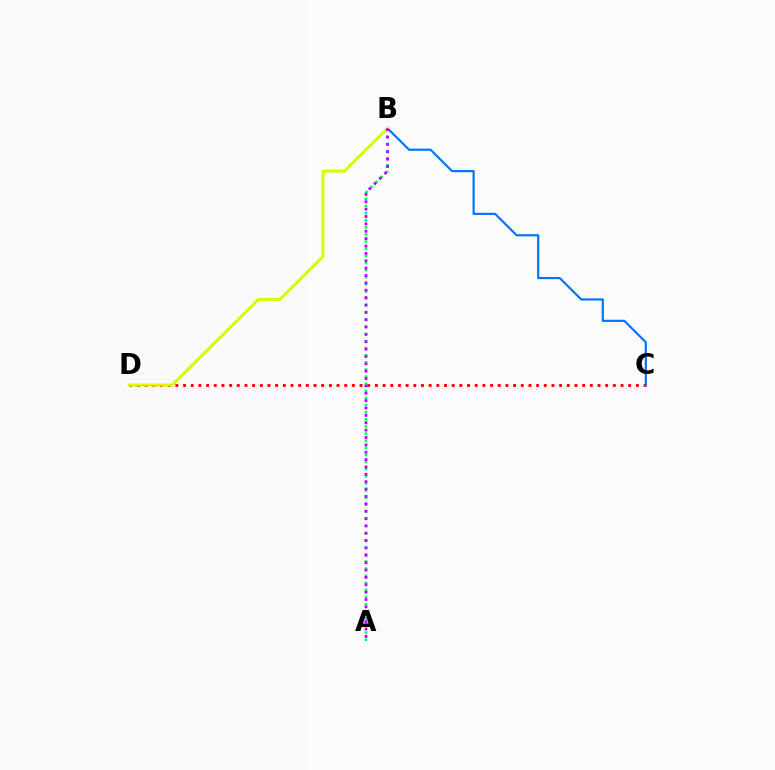{('C', 'D'): [{'color': '#ff0000', 'line_style': 'dotted', 'thickness': 2.09}], ('A', 'B'): [{'color': '#00ff5c', 'line_style': 'dotted', 'thickness': 1.93}, {'color': '#b900ff', 'line_style': 'dotted', 'thickness': 2.0}], ('B', 'C'): [{'color': '#0074ff', 'line_style': 'solid', 'thickness': 1.56}], ('B', 'D'): [{'color': '#d1ff00', 'line_style': 'solid', 'thickness': 2.12}]}